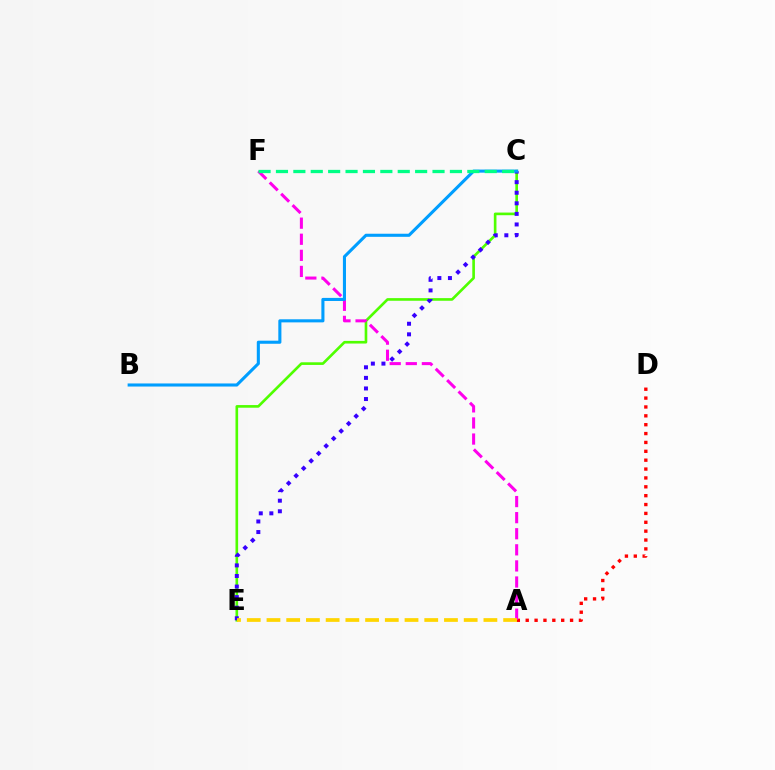{('A', 'D'): [{'color': '#ff0000', 'line_style': 'dotted', 'thickness': 2.41}], ('C', 'E'): [{'color': '#4fff00', 'line_style': 'solid', 'thickness': 1.9}, {'color': '#3700ff', 'line_style': 'dotted', 'thickness': 2.87}], ('A', 'F'): [{'color': '#ff00ed', 'line_style': 'dashed', 'thickness': 2.19}], ('B', 'C'): [{'color': '#009eff', 'line_style': 'solid', 'thickness': 2.22}], ('C', 'F'): [{'color': '#00ff86', 'line_style': 'dashed', 'thickness': 2.36}], ('A', 'E'): [{'color': '#ffd500', 'line_style': 'dashed', 'thickness': 2.68}]}